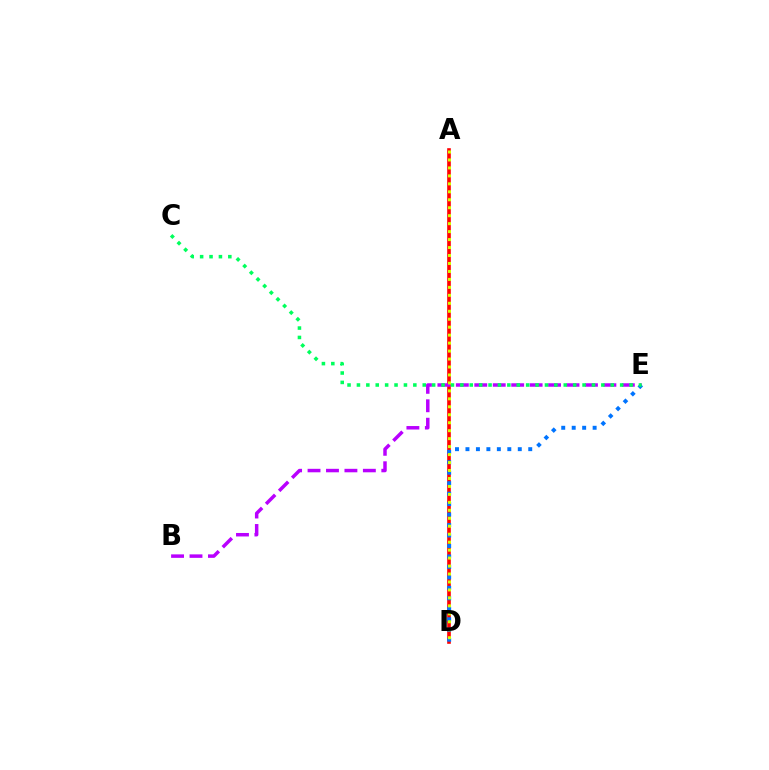{('A', 'D'): [{'color': '#ff0000', 'line_style': 'solid', 'thickness': 2.61}, {'color': '#d1ff00', 'line_style': 'dotted', 'thickness': 2.16}], ('B', 'E'): [{'color': '#b900ff', 'line_style': 'dashed', 'thickness': 2.51}], ('D', 'E'): [{'color': '#0074ff', 'line_style': 'dotted', 'thickness': 2.84}], ('C', 'E'): [{'color': '#00ff5c', 'line_style': 'dotted', 'thickness': 2.55}]}